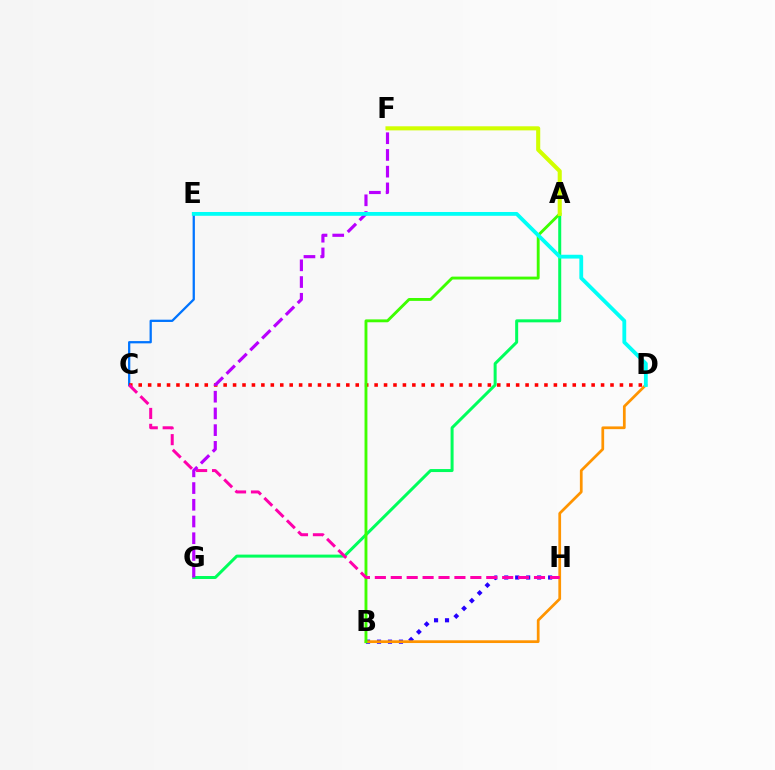{('B', 'H'): [{'color': '#2500ff', 'line_style': 'dotted', 'thickness': 2.98}], ('C', 'E'): [{'color': '#0074ff', 'line_style': 'solid', 'thickness': 1.64}], ('B', 'D'): [{'color': '#ff9400', 'line_style': 'solid', 'thickness': 1.97}], ('C', 'D'): [{'color': '#ff0000', 'line_style': 'dotted', 'thickness': 2.56}], ('A', 'G'): [{'color': '#00ff5c', 'line_style': 'solid', 'thickness': 2.16}], ('A', 'B'): [{'color': '#3dff00', 'line_style': 'solid', 'thickness': 2.07}], ('C', 'H'): [{'color': '#ff00ac', 'line_style': 'dashed', 'thickness': 2.16}], ('A', 'F'): [{'color': '#d1ff00', 'line_style': 'solid', 'thickness': 2.94}], ('F', 'G'): [{'color': '#b900ff', 'line_style': 'dashed', 'thickness': 2.27}], ('D', 'E'): [{'color': '#00fff6', 'line_style': 'solid', 'thickness': 2.74}]}